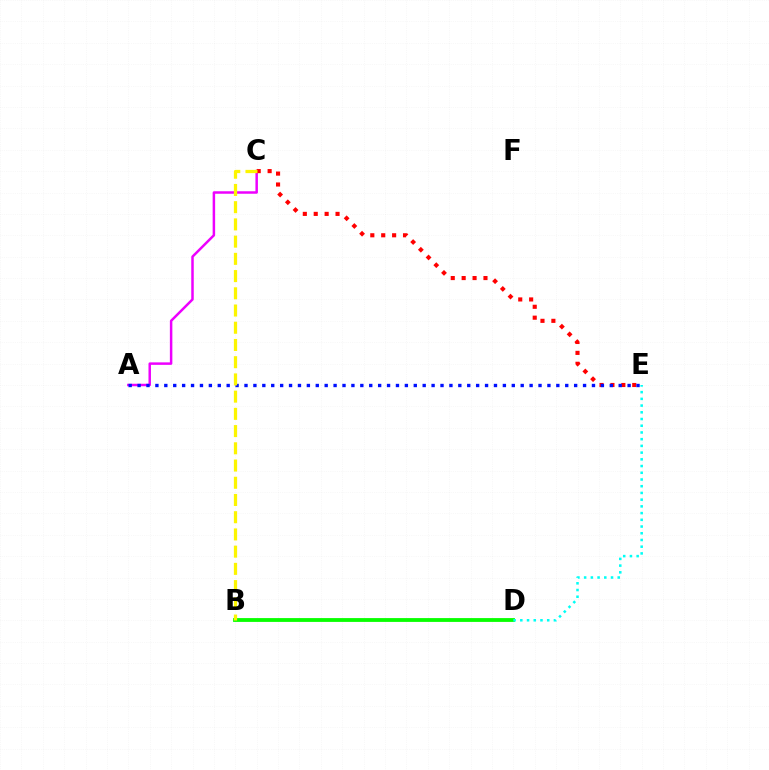{('B', 'D'): [{'color': '#08ff00', 'line_style': 'solid', 'thickness': 2.75}], ('A', 'C'): [{'color': '#ee00ff', 'line_style': 'solid', 'thickness': 1.79}], ('C', 'E'): [{'color': '#ff0000', 'line_style': 'dotted', 'thickness': 2.96}], ('D', 'E'): [{'color': '#00fff6', 'line_style': 'dotted', 'thickness': 1.83}], ('A', 'E'): [{'color': '#0010ff', 'line_style': 'dotted', 'thickness': 2.42}], ('B', 'C'): [{'color': '#fcf500', 'line_style': 'dashed', 'thickness': 2.34}]}